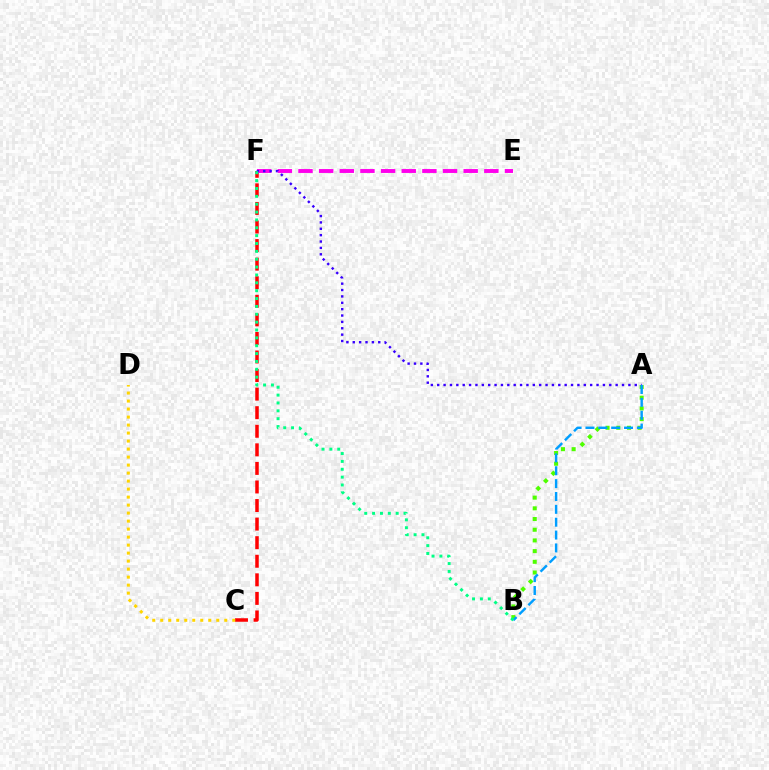{('A', 'B'): [{'color': '#4fff00', 'line_style': 'dotted', 'thickness': 2.91}, {'color': '#009eff', 'line_style': 'dashed', 'thickness': 1.75}], ('C', 'F'): [{'color': '#ff0000', 'line_style': 'dashed', 'thickness': 2.52}], ('E', 'F'): [{'color': '#ff00ed', 'line_style': 'dashed', 'thickness': 2.81}], ('A', 'F'): [{'color': '#3700ff', 'line_style': 'dotted', 'thickness': 1.73}], ('B', 'F'): [{'color': '#00ff86', 'line_style': 'dotted', 'thickness': 2.14}], ('C', 'D'): [{'color': '#ffd500', 'line_style': 'dotted', 'thickness': 2.17}]}